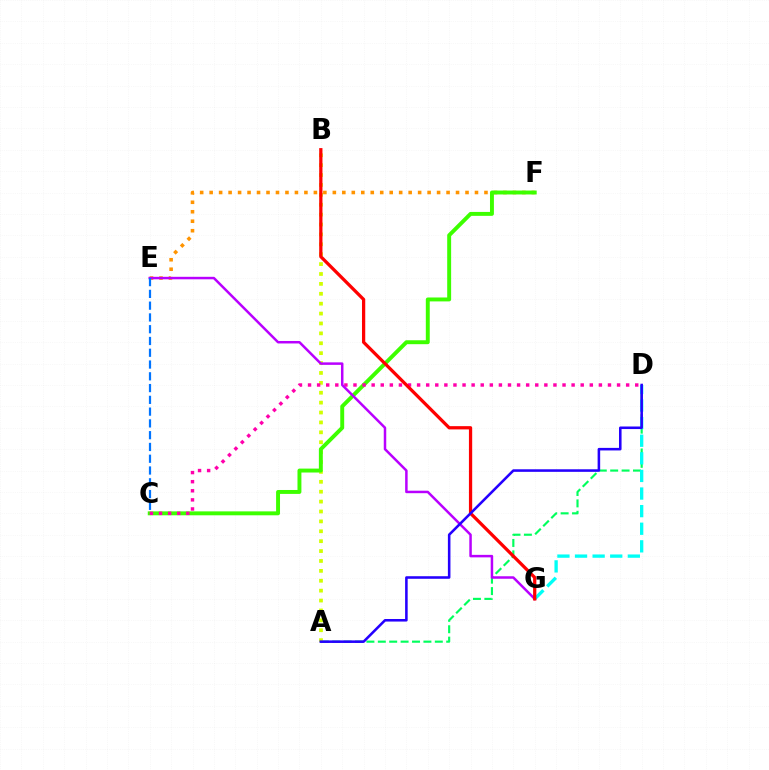{('A', 'D'): [{'color': '#00ff5c', 'line_style': 'dashed', 'thickness': 1.55}, {'color': '#2500ff', 'line_style': 'solid', 'thickness': 1.84}], ('A', 'B'): [{'color': '#d1ff00', 'line_style': 'dotted', 'thickness': 2.69}], ('E', 'F'): [{'color': '#ff9400', 'line_style': 'dotted', 'thickness': 2.57}], ('D', 'G'): [{'color': '#00fff6', 'line_style': 'dashed', 'thickness': 2.39}], ('C', 'F'): [{'color': '#3dff00', 'line_style': 'solid', 'thickness': 2.82}], ('C', 'D'): [{'color': '#ff00ac', 'line_style': 'dotted', 'thickness': 2.47}], ('E', 'G'): [{'color': '#b900ff', 'line_style': 'solid', 'thickness': 1.8}], ('B', 'G'): [{'color': '#ff0000', 'line_style': 'solid', 'thickness': 2.34}], ('C', 'E'): [{'color': '#0074ff', 'line_style': 'dashed', 'thickness': 1.6}]}